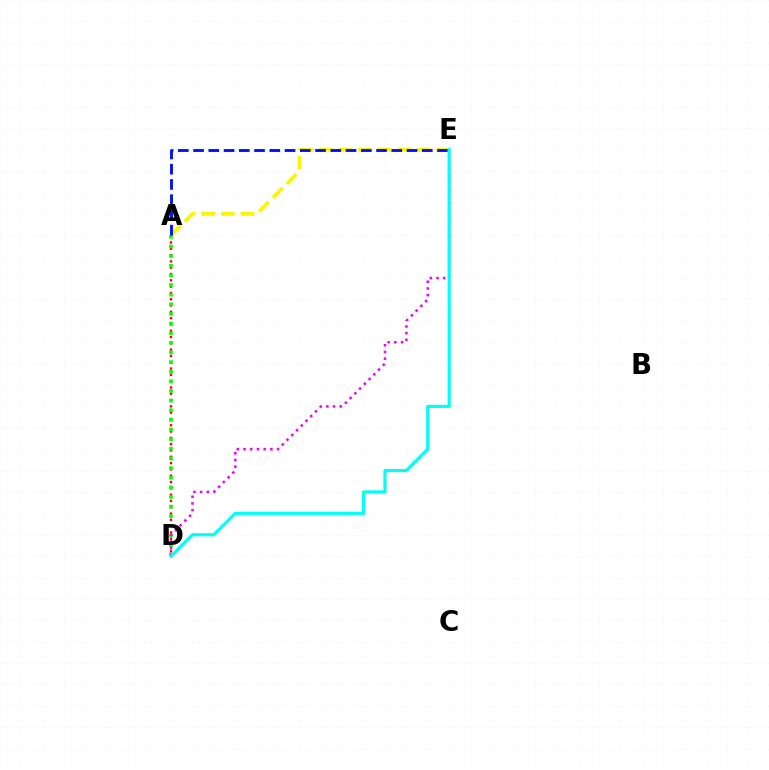{('A', 'D'): [{'color': '#ff0000', 'line_style': 'dotted', 'thickness': 1.71}, {'color': '#08ff00', 'line_style': 'dotted', 'thickness': 2.62}], ('A', 'E'): [{'color': '#fcf500', 'line_style': 'dashed', 'thickness': 2.66}, {'color': '#0010ff', 'line_style': 'dashed', 'thickness': 2.07}], ('D', 'E'): [{'color': '#ee00ff', 'line_style': 'dotted', 'thickness': 1.82}, {'color': '#00fff6', 'line_style': 'solid', 'thickness': 2.27}]}